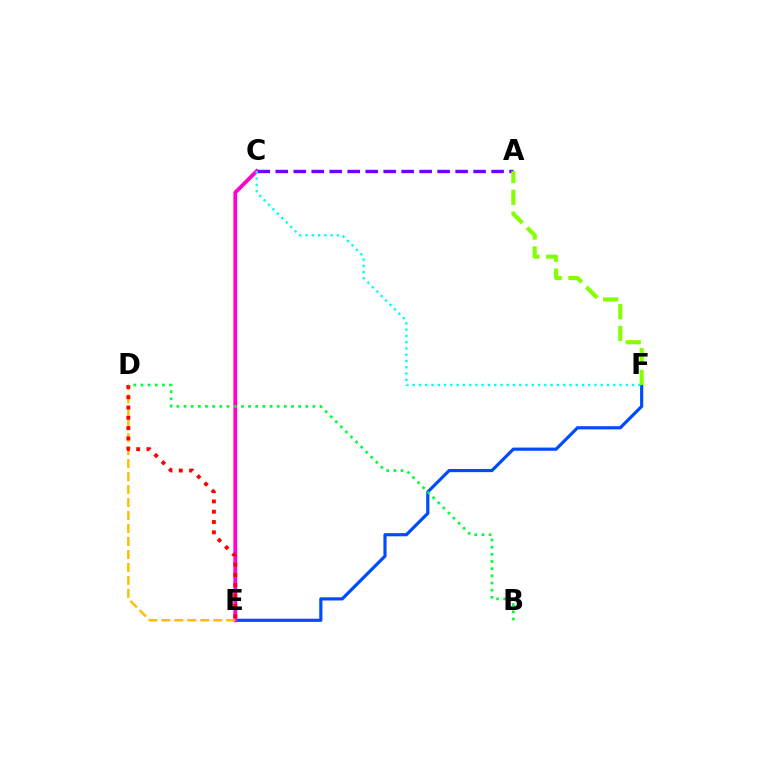{('E', 'F'): [{'color': '#004bff', 'line_style': 'solid', 'thickness': 2.29}], ('C', 'E'): [{'color': '#ff00cf', 'line_style': 'solid', 'thickness': 2.74}], ('D', 'E'): [{'color': '#ffbd00', 'line_style': 'dashed', 'thickness': 1.76}, {'color': '#ff0000', 'line_style': 'dotted', 'thickness': 2.8}], ('A', 'C'): [{'color': '#7200ff', 'line_style': 'dashed', 'thickness': 2.44}], ('A', 'F'): [{'color': '#84ff00', 'line_style': 'dashed', 'thickness': 2.96}], ('C', 'F'): [{'color': '#00fff6', 'line_style': 'dotted', 'thickness': 1.7}], ('B', 'D'): [{'color': '#00ff39', 'line_style': 'dotted', 'thickness': 1.95}]}